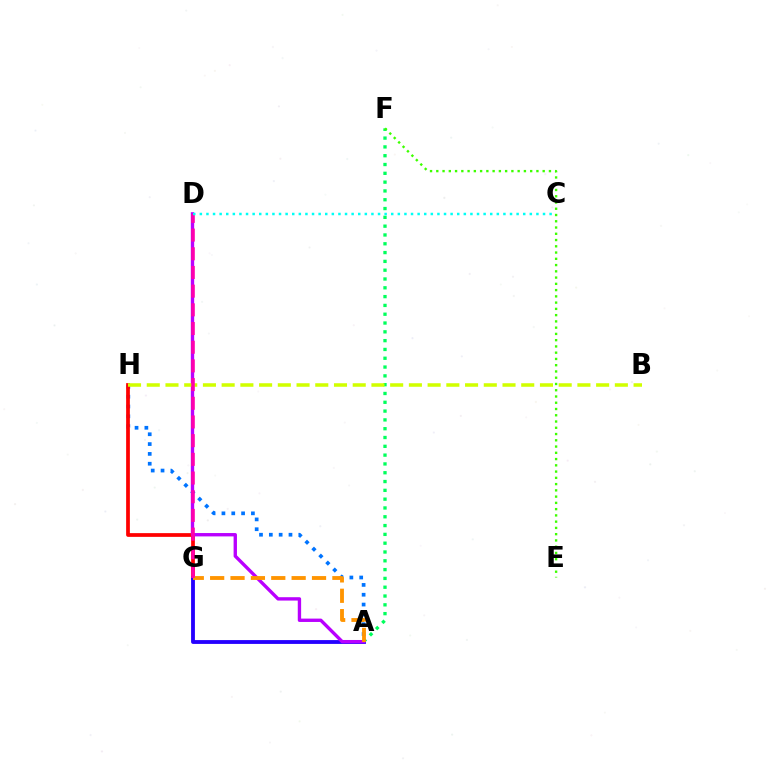{('A', 'H'): [{'color': '#0074ff', 'line_style': 'dotted', 'thickness': 2.67}], ('G', 'H'): [{'color': '#ff0000', 'line_style': 'solid', 'thickness': 2.69}], ('A', 'G'): [{'color': '#2500ff', 'line_style': 'solid', 'thickness': 2.76}, {'color': '#ff9400', 'line_style': 'dashed', 'thickness': 2.77}], ('A', 'F'): [{'color': '#00ff5c', 'line_style': 'dotted', 'thickness': 2.39}], ('E', 'F'): [{'color': '#3dff00', 'line_style': 'dotted', 'thickness': 1.7}], ('A', 'D'): [{'color': '#b900ff', 'line_style': 'solid', 'thickness': 2.42}], ('B', 'H'): [{'color': '#d1ff00', 'line_style': 'dashed', 'thickness': 2.54}], ('D', 'G'): [{'color': '#ff00ac', 'line_style': 'dashed', 'thickness': 2.54}], ('C', 'D'): [{'color': '#00fff6', 'line_style': 'dotted', 'thickness': 1.79}]}